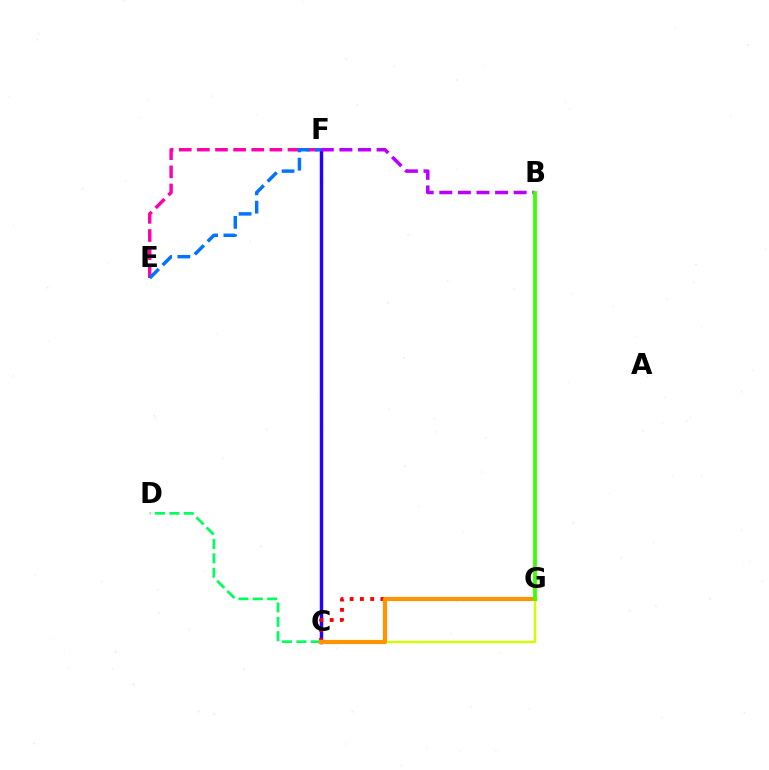{('C', 'F'): [{'color': '#2500ff', 'line_style': 'solid', 'thickness': 2.49}], ('C', 'G'): [{'color': '#ff0000', 'line_style': 'dotted', 'thickness': 2.78}, {'color': '#d1ff00', 'line_style': 'solid', 'thickness': 1.75}, {'color': '#ff9400', 'line_style': 'solid', 'thickness': 3.0}], ('E', 'F'): [{'color': '#ff00ac', 'line_style': 'dashed', 'thickness': 2.46}, {'color': '#0074ff', 'line_style': 'dashed', 'thickness': 2.49}], ('B', 'G'): [{'color': '#00fff6', 'line_style': 'dotted', 'thickness': 1.75}, {'color': '#3dff00', 'line_style': 'solid', 'thickness': 2.74}], ('C', 'D'): [{'color': '#00ff5c', 'line_style': 'dashed', 'thickness': 1.96}], ('B', 'F'): [{'color': '#b900ff', 'line_style': 'dashed', 'thickness': 2.53}]}